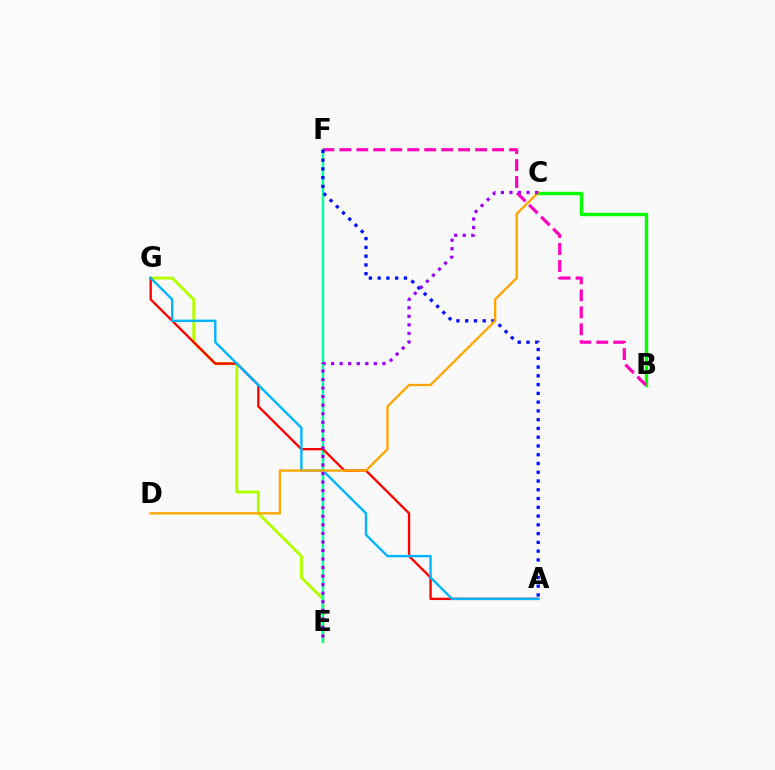{('E', 'G'): [{'color': '#b3ff00', 'line_style': 'solid', 'thickness': 2.1}], ('E', 'F'): [{'color': '#00ff9d', 'line_style': 'solid', 'thickness': 1.7}], ('B', 'C'): [{'color': '#08ff00', 'line_style': 'solid', 'thickness': 2.43}], ('B', 'F'): [{'color': '#ff00bd', 'line_style': 'dashed', 'thickness': 2.31}], ('A', 'G'): [{'color': '#ff0000', 'line_style': 'solid', 'thickness': 1.69}, {'color': '#00b5ff', 'line_style': 'solid', 'thickness': 1.72}], ('A', 'F'): [{'color': '#0010ff', 'line_style': 'dotted', 'thickness': 2.38}], ('C', 'D'): [{'color': '#ffa500', 'line_style': 'solid', 'thickness': 1.68}], ('C', 'E'): [{'color': '#9b00ff', 'line_style': 'dotted', 'thickness': 2.32}]}